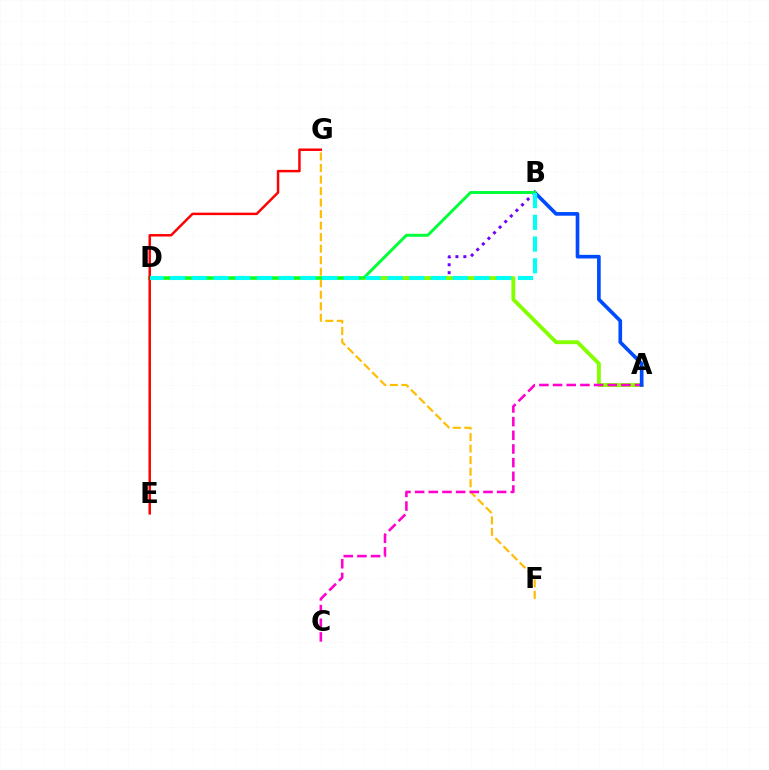{('B', 'D'): [{'color': '#7200ff', 'line_style': 'dotted', 'thickness': 2.15}, {'color': '#00ff39', 'line_style': 'solid', 'thickness': 2.12}, {'color': '#00fff6', 'line_style': 'dashed', 'thickness': 2.95}], ('F', 'G'): [{'color': '#ffbd00', 'line_style': 'dashed', 'thickness': 1.57}], ('A', 'D'): [{'color': '#84ff00', 'line_style': 'solid', 'thickness': 2.77}], ('A', 'C'): [{'color': '#ff00cf', 'line_style': 'dashed', 'thickness': 1.86}], ('A', 'B'): [{'color': '#004bff', 'line_style': 'solid', 'thickness': 2.63}], ('E', 'G'): [{'color': '#ff0000', 'line_style': 'solid', 'thickness': 1.78}]}